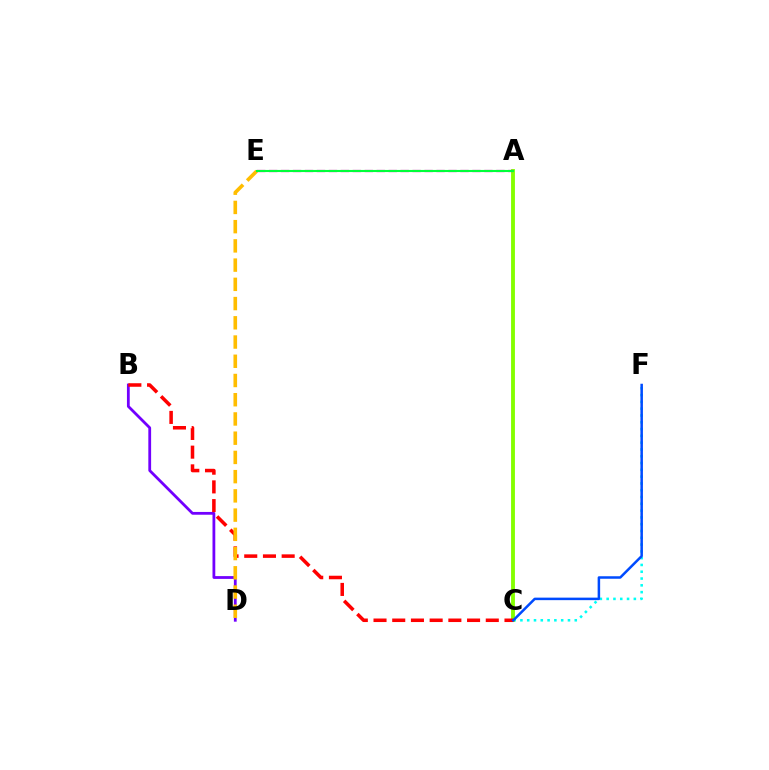{('B', 'D'): [{'color': '#7200ff', 'line_style': 'solid', 'thickness': 2.01}], ('C', 'F'): [{'color': '#00fff6', 'line_style': 'dotted', 'thickness': 1.85}, {'color': '#004bff', 'line_style': 'solid', 'thickness': 1.81}], ('A', 'C'): [{'color': '#84ff00', 'line_style': 'solid', 'thickness': 2.78}], ('B', 'C'): [{'color': '#ff0000', 'line_style': 'dashed', 'thickness': 2.54}], ('D', 'E'): [{'color': '#ffbd00', 'line_style': 'dashed', 'thickness': 2.61}], ('A', 'E'): [{'color': '#ff00cf', 'line_style': 'dashed', 'thickness': 1.62}, {'color': '#00ff39', 'line_style': 'solid', 'thickness': 1.51}]}